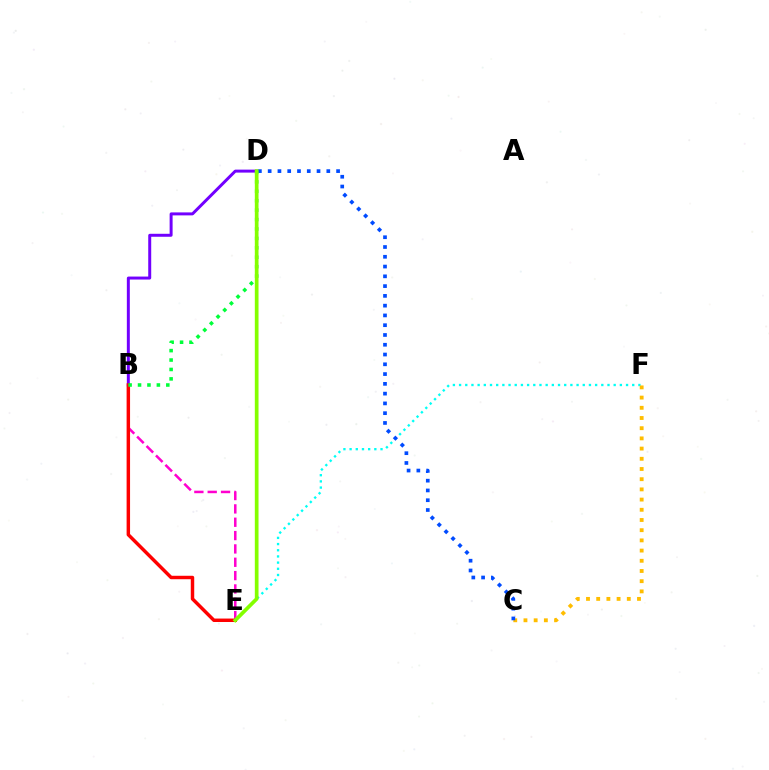{('E', 'F'): [{'color': '#00fff6', 'line_style': 'dotted', 'thickness': 1.68}], ('C', 'F'): [{'color': '#ffbd00', 'line_style': 'dotted', 'thickness': 2.77}], ('B', 'D'): [{'color': '#7200ff', 'line_style': 'solid', 'thickness': 2.14}, {'color': '#00ff39', 'line_style': 'dotted', 'thickness': 2.56}], ('B', 'E'): [{'color': '#ff00cf', 'line_style': 'dashed', 'thickness': 1.81}, {'color': '#ff0000', 'line_style': 'solid', 'thickness': 2.49}], ('C', 'D'): [{'color': '#004bff', 'line_style': 'dotted', 'thickness': 2.66}], ('D', 'E'): [{'color': '#84ff00', 'line_style': 'solid', 'thickness': 2.67}]}